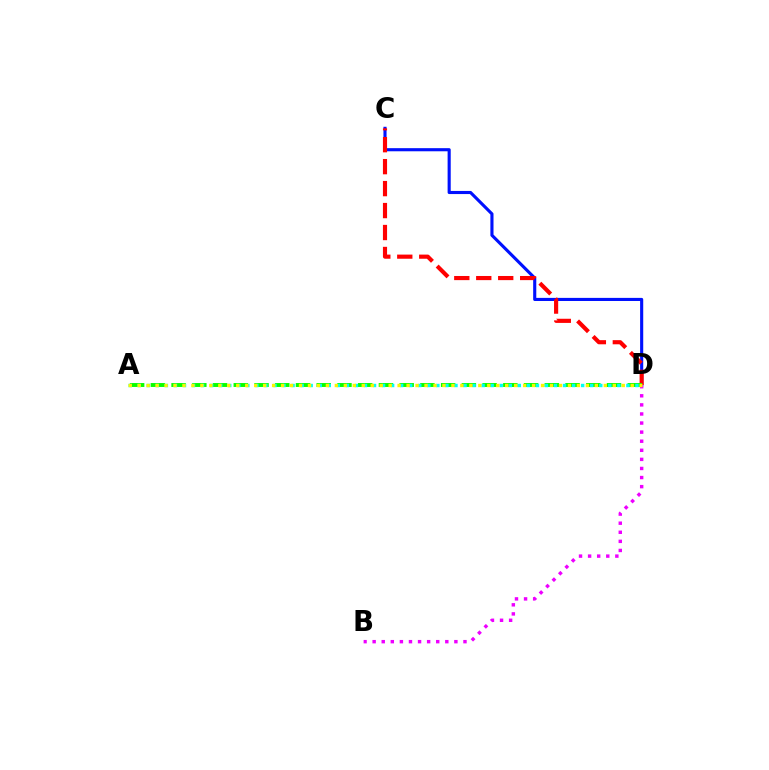{('C', 'D'): [{'color': '#0010ff', 'line_style': 'solid', 'thickness': 2.24}, {'color': '#ff0000', 'line_style': 'dashed', 'thickness': 2.98}], ('B', 'D'): [{'color': '#ee00ff', 'line_style': 'dotted', 'thickness': 2.47}], ('A', 'D'): [{'color': '#08ff00', 'line_style': 'dashed', 'thickness': 2.82}, {'color': '#00fff6', 'line_style': 'dotted', 'thickness': 2.46}, {'color': '#fcf500', 'line_style': 'dotted', 'thickness': 2.44}]}